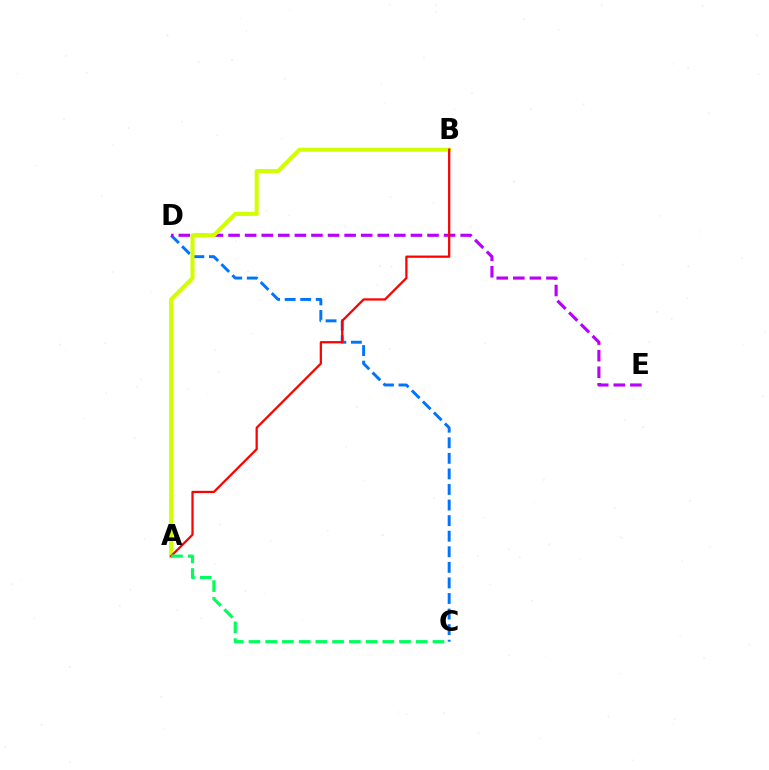{('C', 'D'): [{'color': '#0074ff', 'line_style': 'dashed', 'thickness': 2.12}], ('D', 'E'): [{'color': '#b900ff', 'line_style': 'dashed', 'thickness': 2.25}], ('A', 'B'): [{'color': '#d1ff00', 'line_style': 'solid', 'thickness': 2.91}, {'color': '#ff0000', 'line_style': 'solid', 'thickness': 1.62}], ('A', 'C'): [{'color': '#00ff5c', 'line_style': 'dashed', 'thickness': 2.27}]}